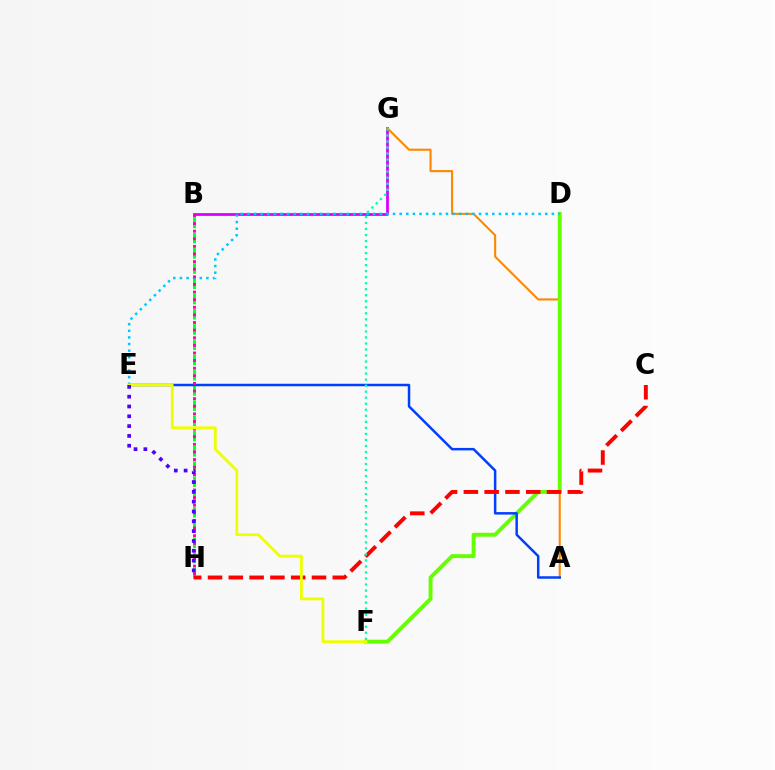{('B', 'G'): [{'color': '#d600ff', 'line_style': 'solid', 'thickness': 1.98}], ('A', 'G'): [{'color': '#ff8800', 'line_style': 'solid', 'thickness': 1.52}], ('B', 'H'): [{'color': '#00ff27', 'line_style': 'dashed', 'thickness': 2.07}, {'color': '#ff00a0', 'line_style': 'dotted', 'thickness': 2.07}], ('D', 'F'): [{'color': '#66ff00', 'line_style': 'solid', 'thickness': 2.82}], ('A', 'E'): [{'color': '#003fff', 'line_style': 'solid', 'thickness': 1.79}], ('D', 'E'): [{'color': '#00c7ff', 'line_style': 'dotted', 'thickness': 1.8}], ('C', 'H'): [{'color': '#ff0000', 'line_style': 'dashed', 'thickness': 2.82}], ('F', 'G'): [{'color': '#00ffaf', 'line_style': 'dotted', 'thickness': 1.64}], ('E', 'F'): [{'color': '#eeff00', 'line_style': 'solid', 'thickness': 2.02}], ('E', 'H'): [{'color': '#4f00ff', 'line_style': 'dotted', 'thickness': 2.67}]}